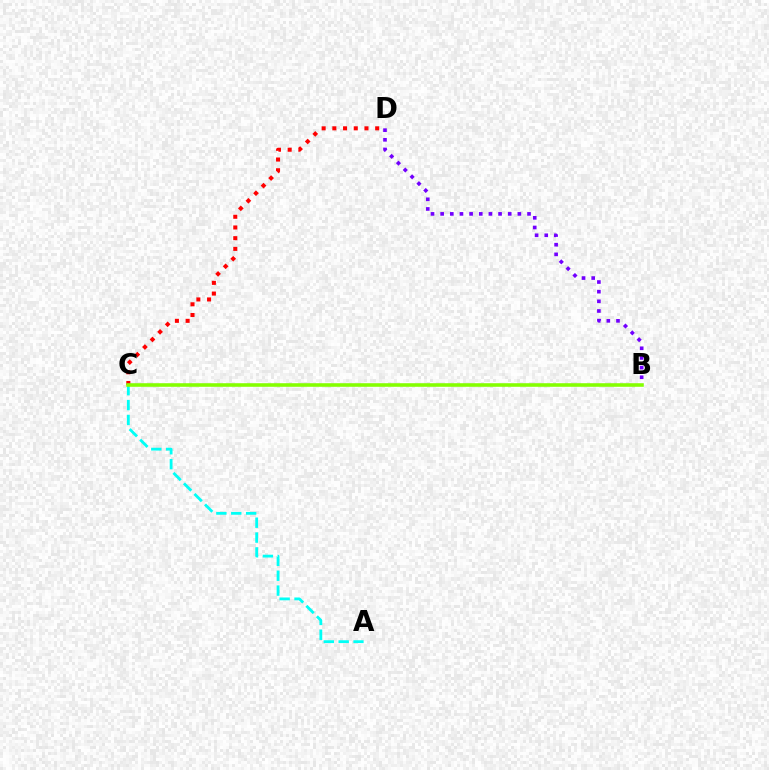{('B', 'D'): [{'color': '#7200ff', 'line_style': 'dotted', 'thickness': 2.62}], ('A', 'C'): [{'color': '#00fff6', 'line_style': 'dashed', 'thickness': 2.02}], ('C', 'D'): [{'color': '#ff0000', 'line_style': 'dotted', 'thickness': 2.91}], ('B', 'C'): [{'color': '#84ff00', 'line_style': 'solid', 'thickness': 2.57}]}